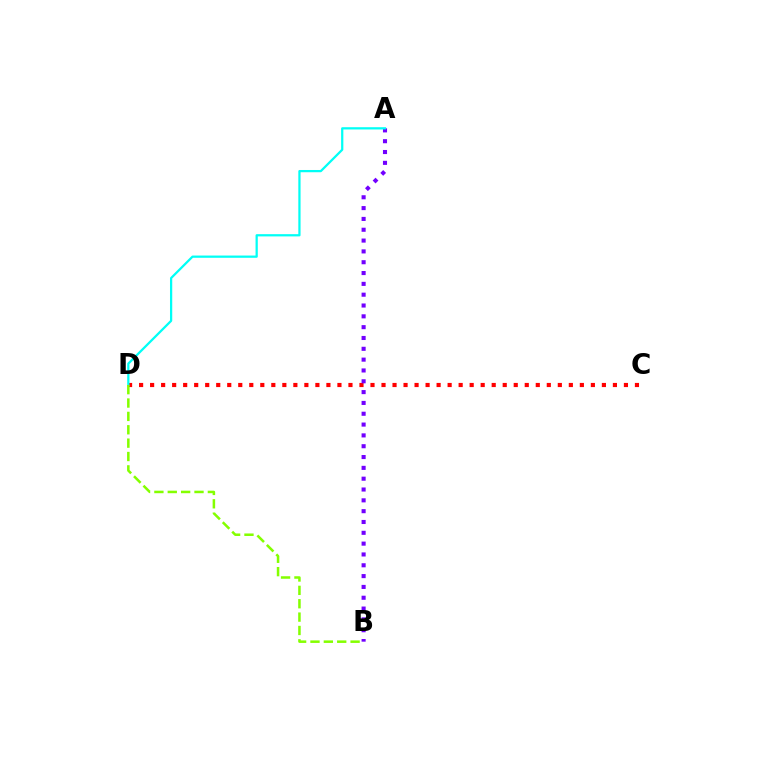{('C', 'D'): [{'color': '#ff0000', 'line_style': 'dotted', 'thickness': 2.99}], ('A', 'B'): [{'color': '#7200ff', 'line_style': 'dotted', 'thickness': 2.94}], ('A', 'D'): [{'color': '#00fff6', 'line_style': 'solid', 'thickness': 1.62}], ('B', 'D'): [{'color': '#84ff00', 'line_style': 'dashed', 'thickness': 1.82}]}